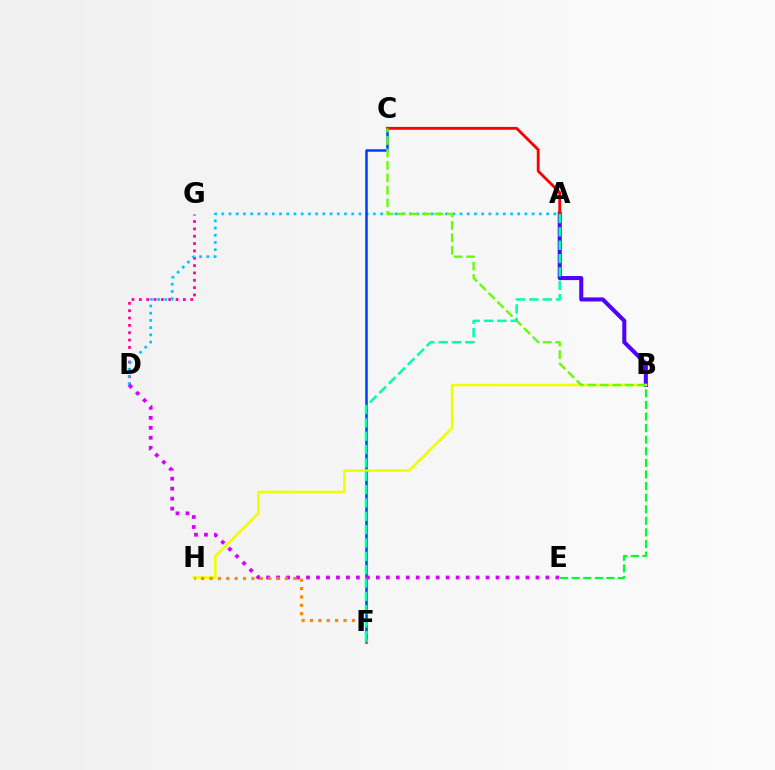{('D', 'G'): [{'color': '#ff00a0', 'line_style': 'dotted', 'thickness': 1.99}], ('A', 'B'): [{'color': '#4f00ff', 'line_style': 'solid', 'thickness': 2.91}], ('A', 'D'): [{'color': '#00c7ff', 'line_style': 'dotted', 'thickness': 1.96}], ('B', 'E'): [{'color': '#00ff27', 'line_style': 'dashed', 'thickness': 1.57}], ('C', 'F'): [{'color': '#003fff', 'line_style': 'solid', 'thickness': 1.81}], ('D', 'E'): [{'color': '#d600ff', 'line_style': 'dotted', 'thickness': 2.71}], ('A', 'C'): [{'color': '#ff0000', 'line_style': 'solid', 'thickness': 2.05}], ('B', 'H'): [{'color': '#eeff00', 'line_style': 'solid', 'thickness': 1.85}], ('F', 'H'): [{'color': '#ff8800', 'line_style': 'dotted', 'thickness': 2.28}], ('B', 'C'): [{'color': '#66ff00', 'line_style': 'dashed', 'thickness': 1.69}], ('A', 'F'): [{'color': '#00ffaf', 'line_style': 'dashed', 'thickness': 1.81}]}